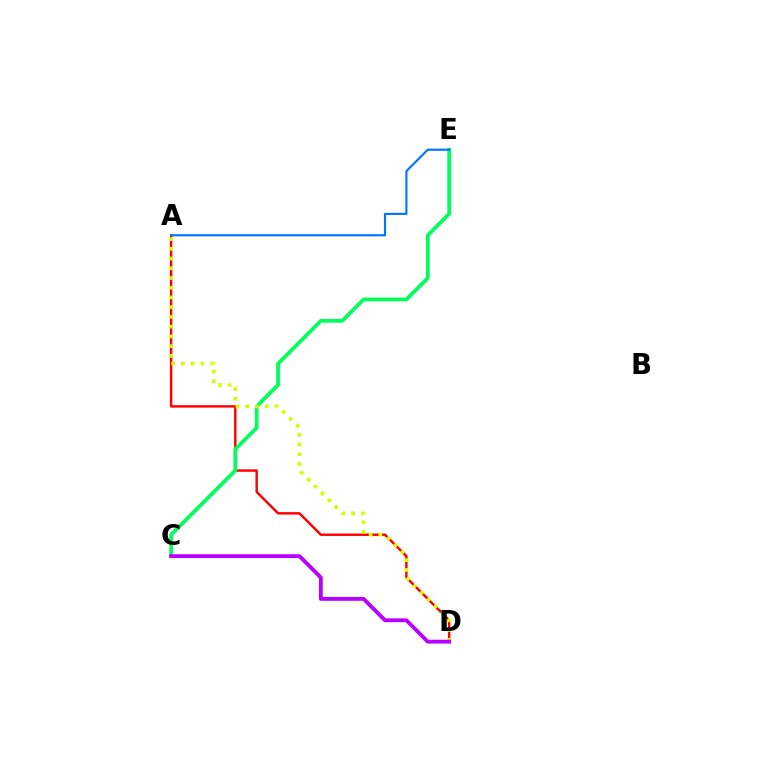{('A', 'D'): [{'color': '#ff0000', 'line_style': 'solid', 'thickness': 1.76}, {'color': '#d1ff00', 'line_style': 'dotted', 'thickness': 2.65}], ('C', 'E'): [{'color': '#00ff5c', 'line_style': 'solid', 'thickness': 2.69}], ('A', 'E'): [{'color': '#0074ff', 'line_style': 'solid', 'thickness': 1.55}], ('C', 'D'): [{'color': '#b900ff', 'line_style': 'solid', 'thickness': 2.77}]}